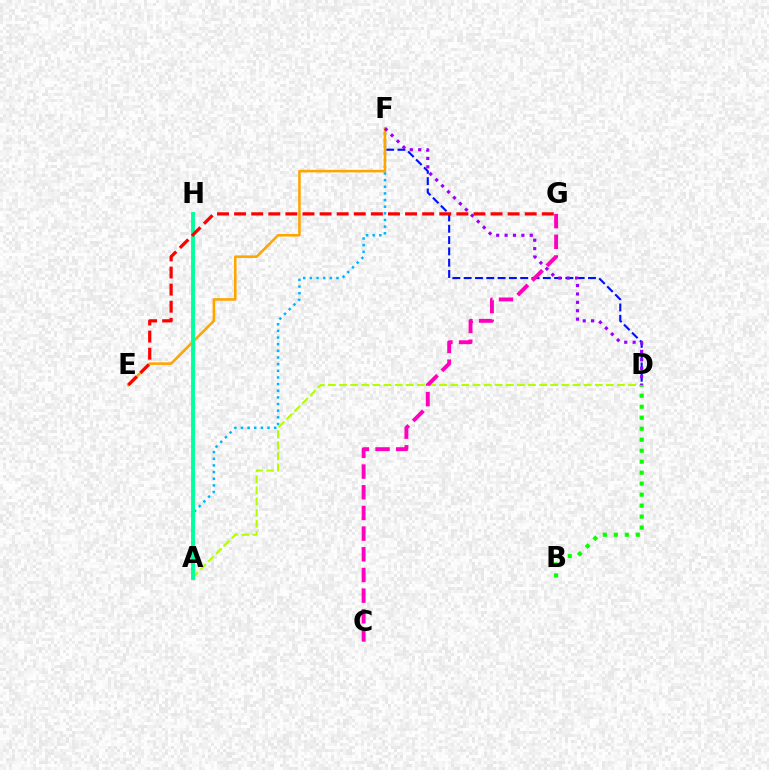{('A', 'F'): [{'color': '#00b5ff', 'line_style': 'dotted', 'thickness': 1.81}], ('A', 'D'): [{'color': '#b3ff00', 'line_style': 'dashed', 'thickness': 1.51}], ('D', 'F'): [{'color': '#0010ff', 'line_style': 'dashed', 'thickness': 1.54}, {'color': '#9b00ff', 'line_style': 'dotted', 'thickness': 2.28}], ('E', 'F'): [{'color': '#ffa500', 'line_style': 'solid', 'thickness': 1.84}], ('C', 'G'): [{'color': '#ff00bd', 'line_style': 'dashed', 'thickness': 2.81}], ('B', 'D'): [{'color': '#08ff00', 'line_style': 'dotted', 'thickness': 2.99}], ('A', 'H'): [{'color': '#00ff9d', 'line_style': 'solid', 'thickness': 2.77}], ('E', 'G'): [{'color': '#ff0000', 'line_style': 'dashed', 'thickness': 2.32}]}